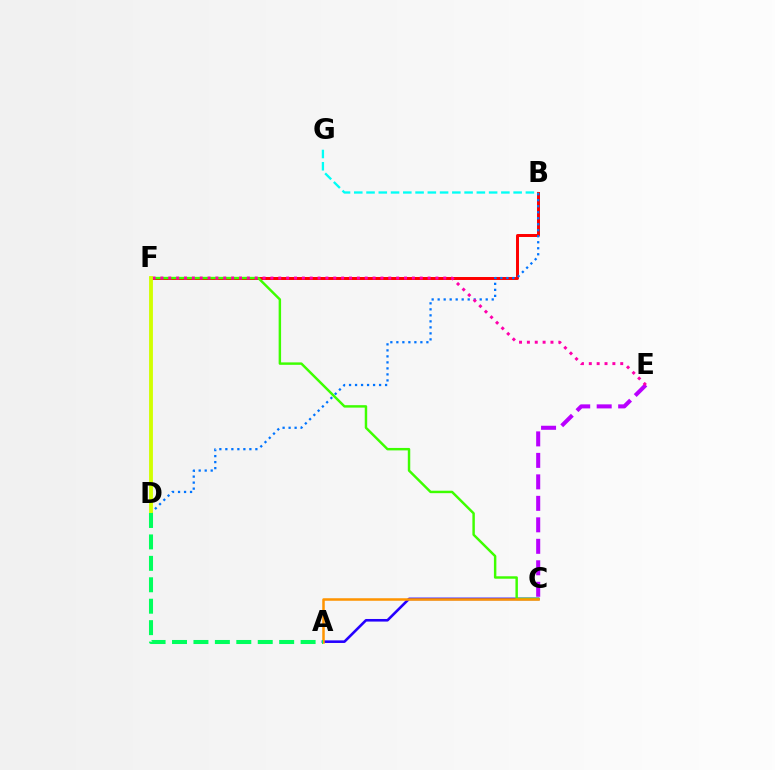{('B', 'F'): [{'color': '#ff0000', 'line_style': 'solid', 'thickness': 2.14}], ('A', 'C'): [{'color': '#2500ff', 'line_style': 'solid', 'thickness': 1.87}, {'color': '#ff9400', 'line_style': 'solid', 'thickness': 1.81}], ('C', 'E'): [{'color': '#b900ff', 'line_style': 'dashed', 'thickness': 2.92}], ('B', 'D'): [{'color': '#0074ff', 'line_style': 'dotted', 'thickness': 1.63}], ('C', 'F'): [{'color': '#3dff00', 'line_style': 'solid', 'thickness': 1.76}], ('E', 'F'): [{'color': '#ff00ac', 'line_style': 'dotted', 'thickness': 2.14}], ('D', 'F'): [{'color': '#d1ff00', 'line_style': 'solid', 'thickness': 2.77}], ('B', 'G'): [{'color': '#00fff6', 'line_style': 'dashed', 'thickness': 1.67}], ('A', 'D'): [{'color': '#00ff5c', 'line_style': 'dashed', 'thickness': 2.91}]}